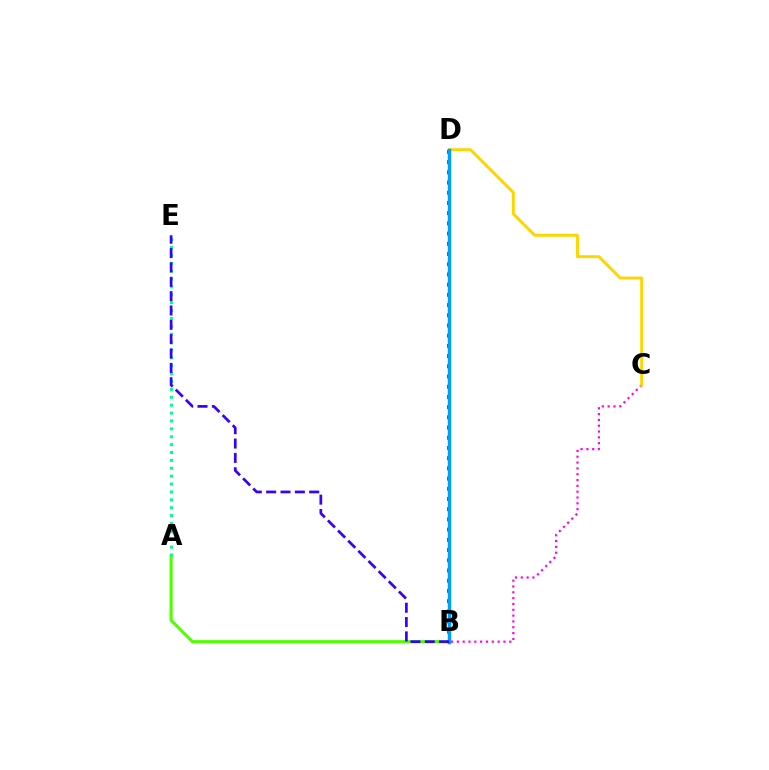{('B', 'C'): [{'color': '#ff00ed', 'line_style': 'dotted', 'thickness': 1.58}], ('A', 'B'): [{'color': '#4fff00', 'line_style': 'solid', 'thickness': 2.21}], ('C', 'D'): [{'color': '#ffd500', 'line_style': 'solid', 'thickness': 2.12}], ('B', 'D'): [{'color': '#ff0000', 'line_style': 'dotted', 'thickness': 2.77}, {'color': '#009eff', 'line_style': 'solid', 'thickness': 2.48}], ('A', 'E'): [{'color': '#00ff86', 'line_style': 'dotted', 'thickness': 2.14}], ('B', 'E'): [{'color': '#3700ff', 'line_style': 'dashed', 'thickness': 1.95}]}